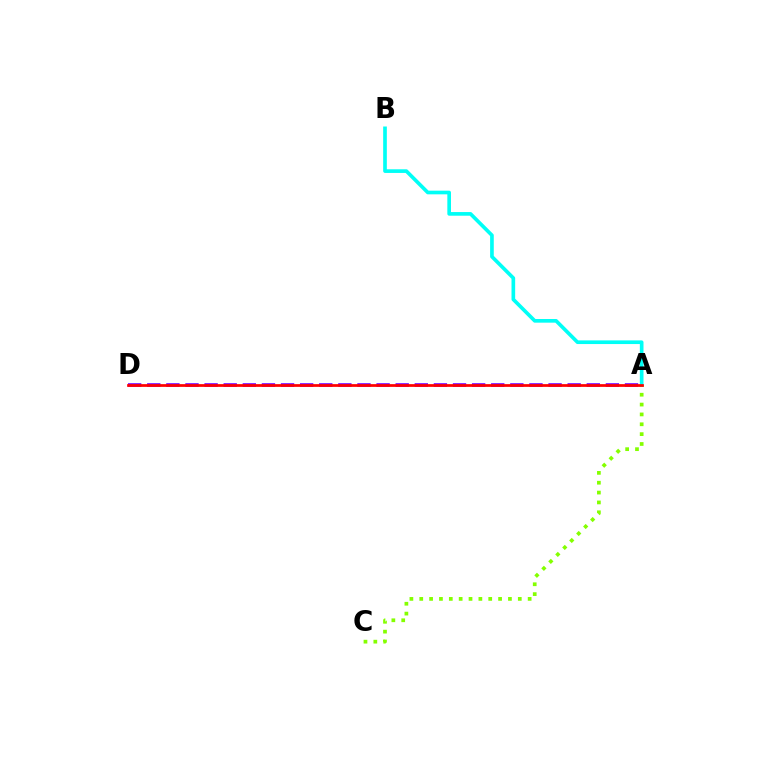{('A', 'B'): [{'color': '#00fff6', 'line_style': 'solid', 'thickness': 2.64}], ('A', 'C'): [{'color': '#84ff00', 'line_style': 'dotted', 'thickness': 2.68}], ('A', 'D'): [{'color': '#7200ff', 'line_style': 'dashed', 'thickness': 2.6}, {'color': '#ff0000', 'line_style': 'solid', 'thickness': 1.96}]}